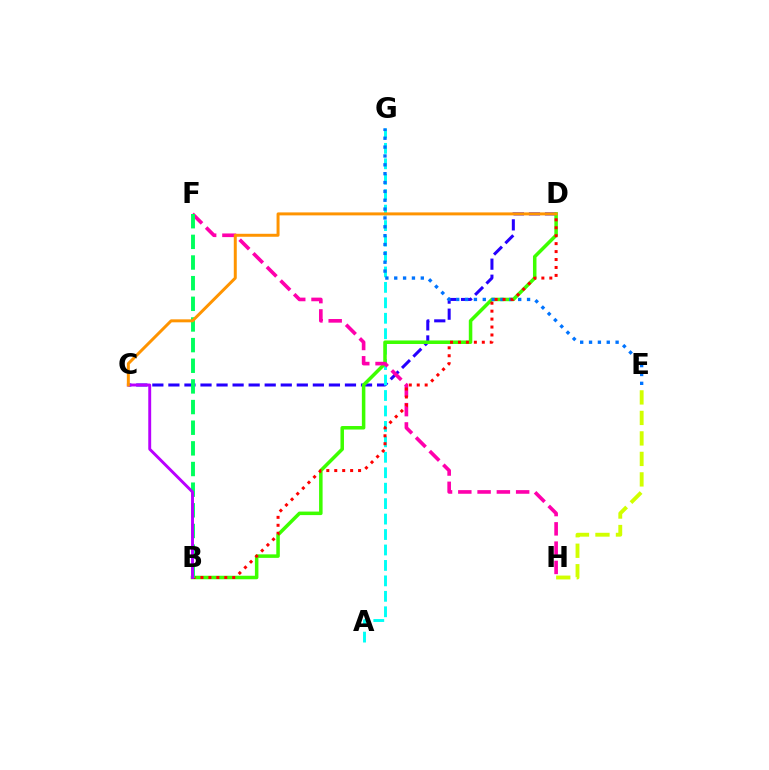{('C', 'D'): [{'color': '#2500ff', 'line_style': 'dashed', 'thickness': 2.18}, {'color': '#ff9400', 'line_style': 'solid', 'thickness': 2.14}], ('A', 'G'): [{'color': '#00fff6', 'line_style': 'dashed', 'thickness': 2.1}], ('B', 'D'): [{'color': '#3dff00', 'line_style': 'solid', 'thickness': 2.53}, {'color': '#ff0000', 'line_style': 'dotted', 'thickness': 2.16}], ('F', 'H'): [{'color': '#ff00ac', 'line_style': 'dashed', 'thickness': 2.62}], ('E', 'G'): [{'color': '#0074ff', 'line_style': 'dotted', 'thickness': 2.41}], ('E', 'H'): [{'color': '#d1ff00', 'line_style': 'dashed', 'thickness': 2.78}], ('B', 'F'): [{'color': '#00ff5c', 'line_style': 'dashed', 'thickness': 2.81}], ('B', 'C'): [{'color': '#b900ff', 'line_style': 'solid', 'thickness': 2.09}]}